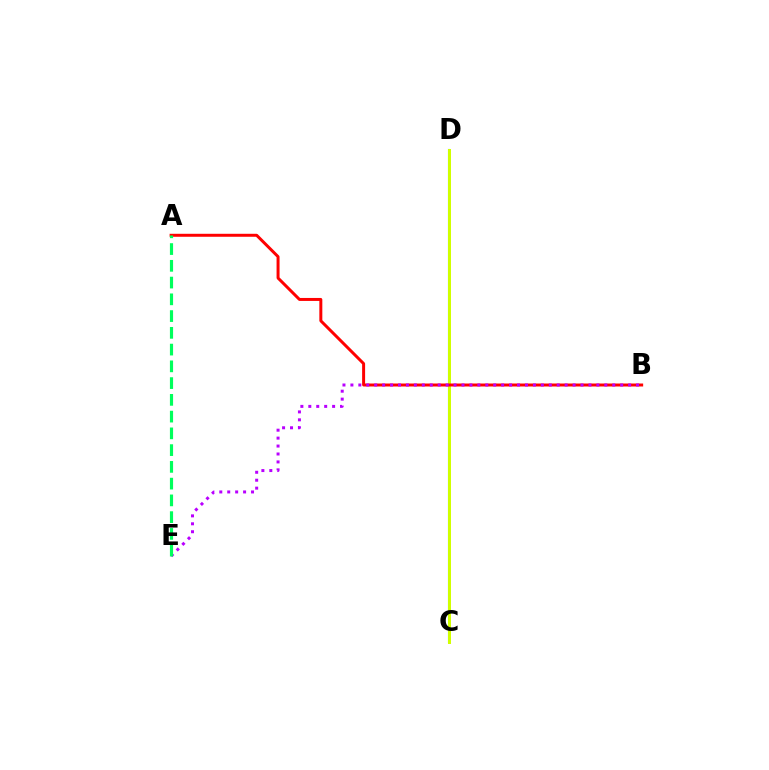{('C', 'D'): [{'color': '#0074ff', 'line_style': 'solid', 'thickness': 1.5}, {'color': '#d1ff00', 'line_style': 'solid', 'thickness': 2.16}], ('A', 'B'): [{'color': '#ff0000', 'line_style': 'solid', 'thickness': 2.15}], ('B', 'E'): [{'color': '#b900ff', 'line_style': 'dotted', 'thickness': 2.16}], ('A', 'E'): [{'color': '#00ff5c', 'line_style': 'dashed', 'thickness': 2.28}]}